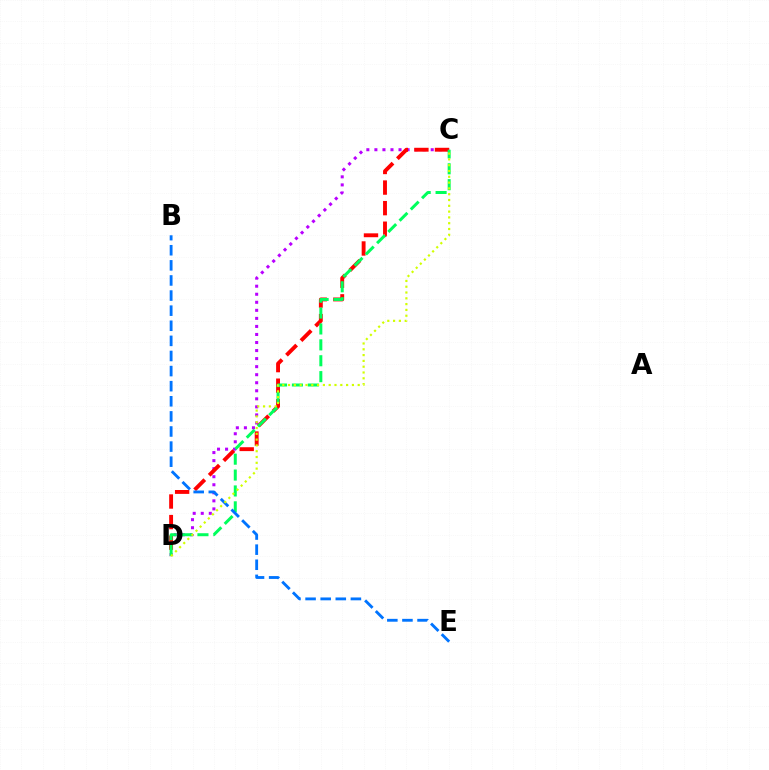{('C', 'D'): [{'color': '#b900ff', 'line_style': 'dotted', 'thickness': 2.19}, {'color': '#ff0000', 'line_style': 'dashed', 'thickness': 2.8}, {'color': '#00ff5c', 'line_style': 'dashed', 'thickness': 2.16}, {'color': '#d1ff00', 'line_style': 'dotted', 'thickness': 1.58}], ('B', 'E'): [{'color': '#0074ff', 'line_style': 'dashed', 'thickness': 2.05}]}